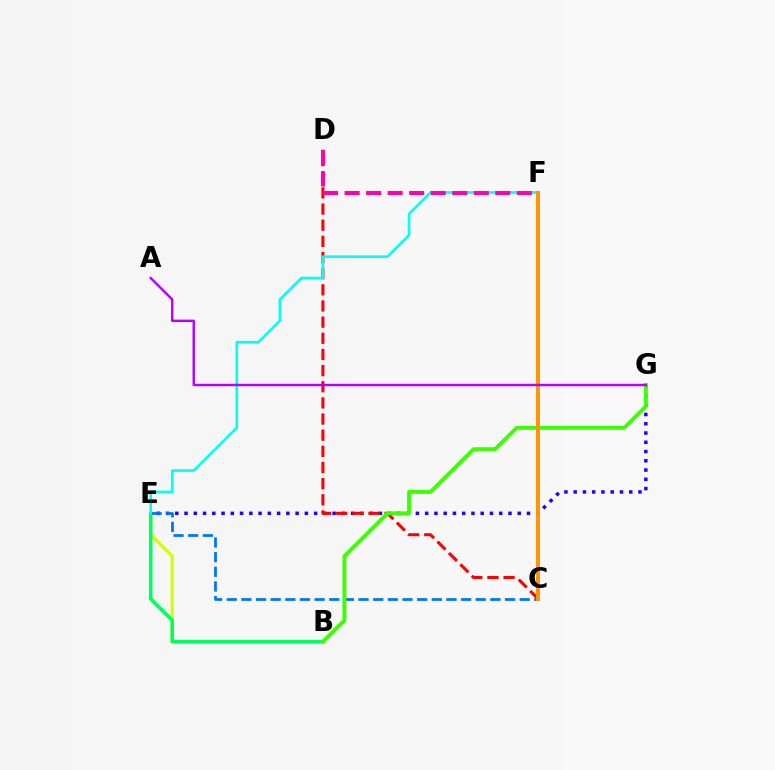{('E', 'G'): [{'color': '#2500ff', 'line_style': 'dotted', 'thickness': 2.51}], ('B', 'E'): [{'color': '#d1ff00', 'line_style': 'solid', 'thickness': 2.27}, {'color': '#00ff5c', 'line_style': 'solid', 'thickness': 2.57}], ('C', 'D'): [{'color': '#ff0000', 'line_style': 'dashed', 'thickness': 2.19}], ('C', 'E'): [{'color': '#0074ff', 'line_style': 'dashed', 'thickness': 1.99}], ('E', 'F'): [{'color': '#00fff6', 'line_style': 'solid', 'thickness': 1.89}], ('D', 'F'): [{'color': '#ff00ac', 'line_style': 'dashed', 'thickness': 2.92}], ('B', 'G'): [{'color': '#3dff00', 'line_style': 'solid', 'thickness': 2.81}], ('C', 'F'): [{'color': '#ff9400', 'line_style': 'solid', 'thickness': 2.81}], ('A', 'G'): [{'color': '#b900ff', 'line_style': 'solid', 'thickness': 1.75}]}